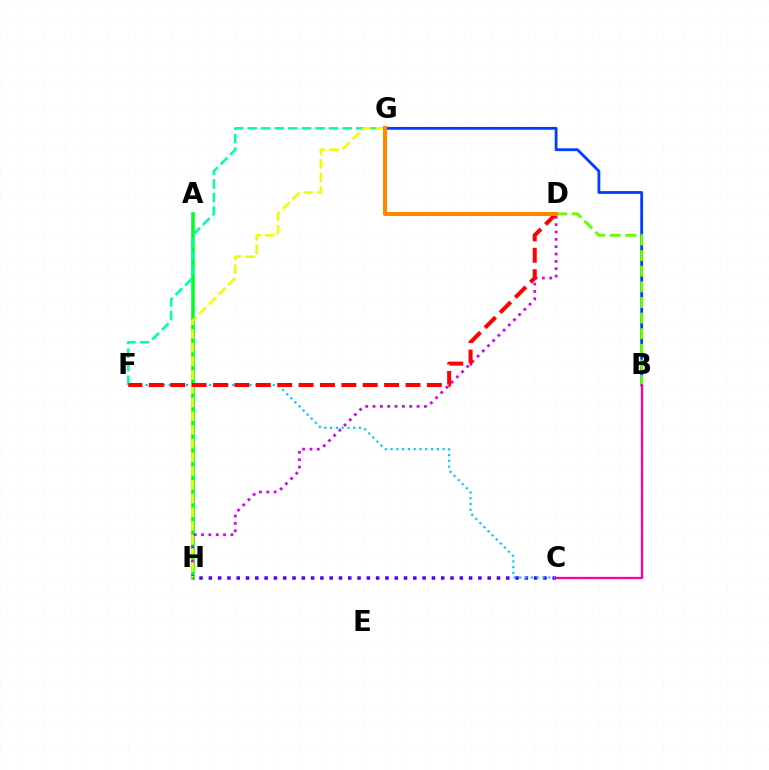{('B', 'G'): [{'color': '#003fff', 'line_style': 'solid', 'thickness': 2.03}], ('A', 'H'): [{'color': '#00ff27', 'line_style': 'solid', 'thickness': 2.58}], ('F', 'G'): [{'color': '#00ffaf', 'line_style': 'dashed', 'thickness': 1.84}], ('D', 'H'): [{'color': '#d600ff', 'line_style': 'dotted', 'thickness': 2.0}], ('C', 'H'): [{'color': '#4f00ff', 'line_style': 'dotted', 'thickness': 2.53}], ('B', 'D'): [{'color': '#66ff00', 'line_style': 'dashed', 'thickness': 2.12}], ('C', 'F'): [{'color': '#00c7ff', 'line_style': 'dotted', 'thickness': 1.57}], ('G', 'H'): [{'color': '#eeff00', 'line_style': 'dashed', 'thickness': 1.86}], ('D', 'F'): [{'color': '#ff0000', 'line_style': 'dashed', 'thickness': 2.91}], ('B', 'C'): [{'color': '#ff00a0', 'line_style': 'solid', 'thickness': 1.67}], ('D', 'G'): [{'color': '#ff8800', 'line_style': 'solid', 'thickness': 2.92}]}